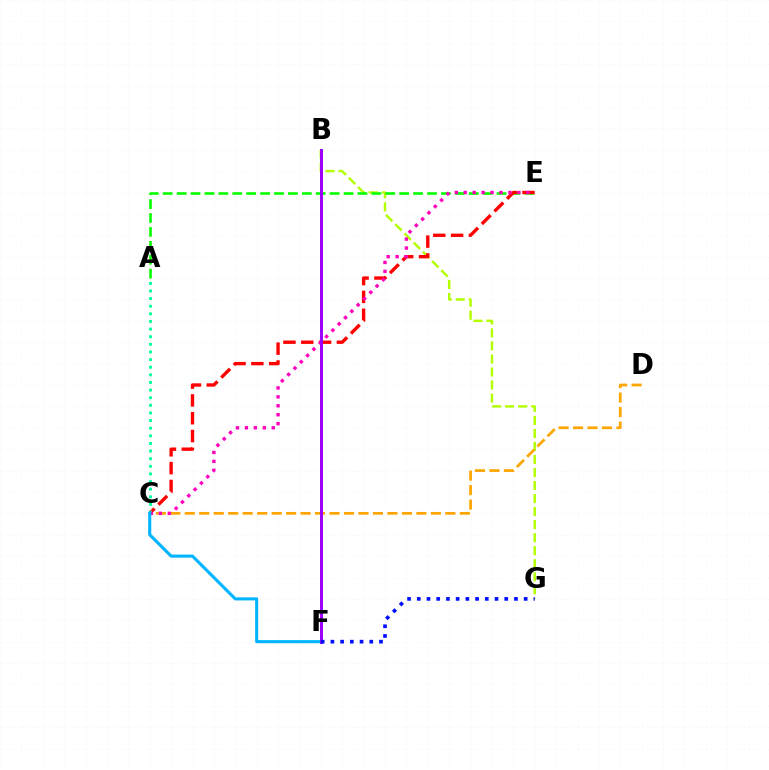{('B', 'G'): [{'color': '#b3ff00', 'line_style': 'dashed', 'thickness': 1.77}], ('A', 'E'): [{'color': '#08ff00', 'line_style': 'dashed', 'thickness': 1.89}], ('C', 'D'): [{'color': '#ffa500', 'line_style': 'dashed', 'thickness': 1.97}], ('C', 'E'): [{'color': '#ff0000', 'line_style': 'dashed', 'thickness': 2.42}, {'color': '#ff00bd', 'line_style': 'dotted', 'thickness': 2.43}], ('A', 'C'): [{'color': '#00ff9d', 'line_style': 'dotted', 'thickness': 2.07}], ('C', 'F'): [{'color': '#00b5ff', 'line_style': 'solid', 'thickness': 2.22}], ('B', 'F'): [{'color': '#9b00ff', 'line_style': 'solid', 'thickness': 2.13}], ('F', 'G'): [{'color': '#0010ff', 'line_style': 'dotted', 'thickness': 2.64}]}